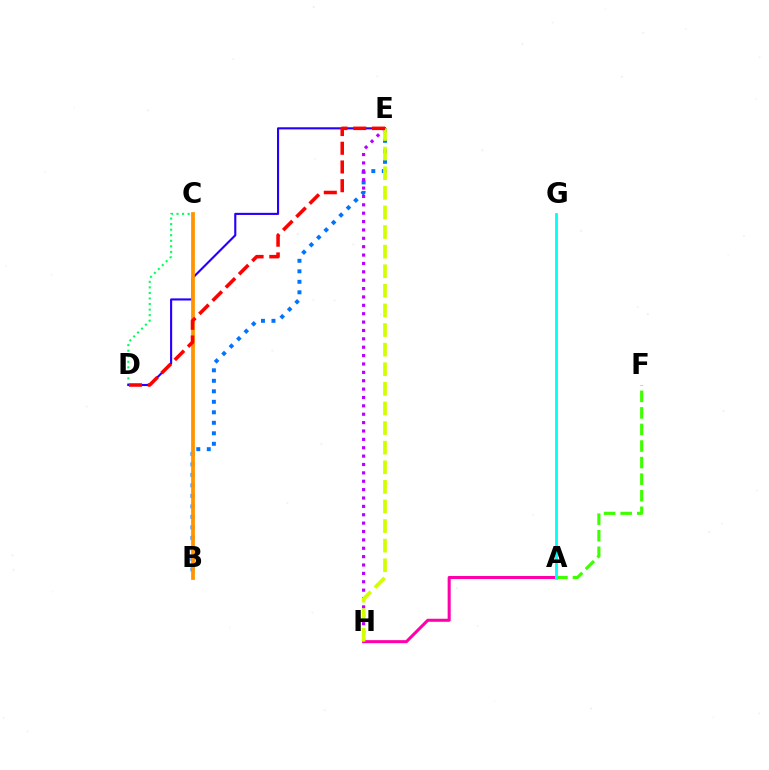{('B', 'E'): [{'color': '#0074ff', 'line_style': 'dotted', 'thickness': 2.85}], ('C', 'D'): [{'color': '#00ff5c', 'line_style': 'dotted', 'thickness': 1.51}], ('A', 'H'): [{'color': '#ff00ac', 'line_style': 'solid', 'thickness': 2.19}], ('E', 'H'): [{'color': '#b900ff', 'line_style': 'dotted', 'thickness': 2.28}, {'color': '#d1ff00', 'line_style': 'dashed', 'thickness': 2.66}], ('D', 'E'): [{'color': '#2500ff', 'line_style': 'solid', 'thickness': 1.52}, {'color': '#ff0000', 'line_style': 'dashed', 'thickness': 2.54}], ('B', 'C'): [{'color': '#ff9400', 'line_style': 'solid', 'thickness': 2.7}], ('A', 'F'): [{'color': '#3dff00', 'line_style': 'dashed', 'thickness': 2.25}], ('A', 'G'): [{'color': '#00fff6', 'line_style': 'solid', 'thickness': 2.03}]}